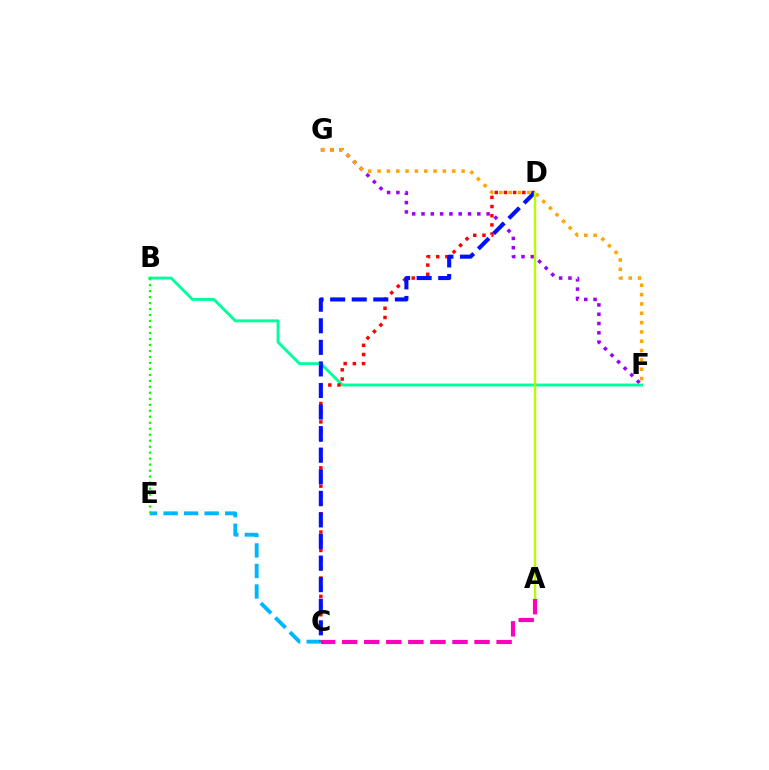{('F', 'G'): [{'color': '#9b00ff', 'line_style': 'dotted', 'thickness': 2.53}, {'color': '#ffa500', 'line_style': 'dotted', 'thickness': 2.54}], ('C', 'E'): [{'color': '#00b5ff', 'line_style': 'dashed', 'thickness': 2.79}], ('B', 'F'): [{'color': '#00ff9d', 'line_style': 'solid', 'thickness': 2.08}], ('B', 'E'): [{'color': '#08ff00', 'line_style': 'dotted', 'thickness': 1.63}], ('C', 'D'): [{'color': '#ff0000', 'line_style': 'dotted', 'thickness': 2.49}, {'color': '#0010ff', 'line_style': 'dashed', 'thickness': 2.93}], ('A', 'D'): [{'color': '#b3ff00', 'line_style': 'solid', 'thickness': 1.71}], ('A', 'C'): [{'color': '#ff00bd', 'line_style': 'dashed', 'thickness': 3.0}]}